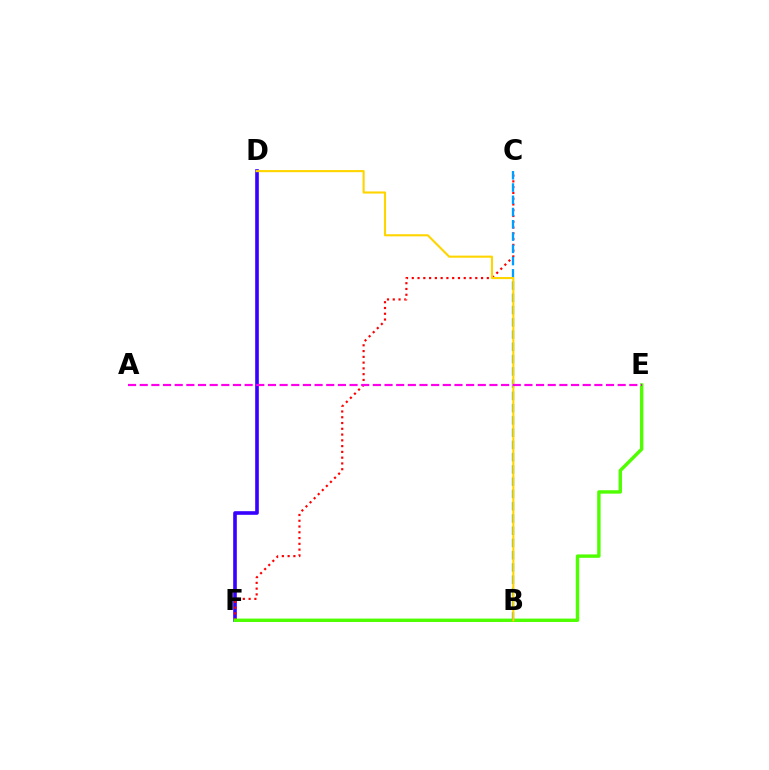{('D', 'F'): [{'color': '#3700ff', 'line_style': 'solid', 'thickness': 2.6}], ('C', 'F'): [{'color': '#ff0000', 'line_style': 'dotted', 'thickness': 1.57}], ('B', 'F'): [{'color': '#00ff86', 'line_style': 'dotted', 'thickness': 1.93}], ('E', 'F'): [{'color': '#4fff00', 'line_style': 'solid', 'thickness': 2.45}], ('B', 'C'): [{'color': '#009eff', 'line_style': 'dashed', 'thickness': 1.67}], ('B', 'D'): [{'color': '#ffd500', 'line_style': 'solid', 'thickness': 1.52}], ('A', 'E'): [{'color': '#ff00ed', 'line_style': 'dashed', 'thickness': 1.58}]}